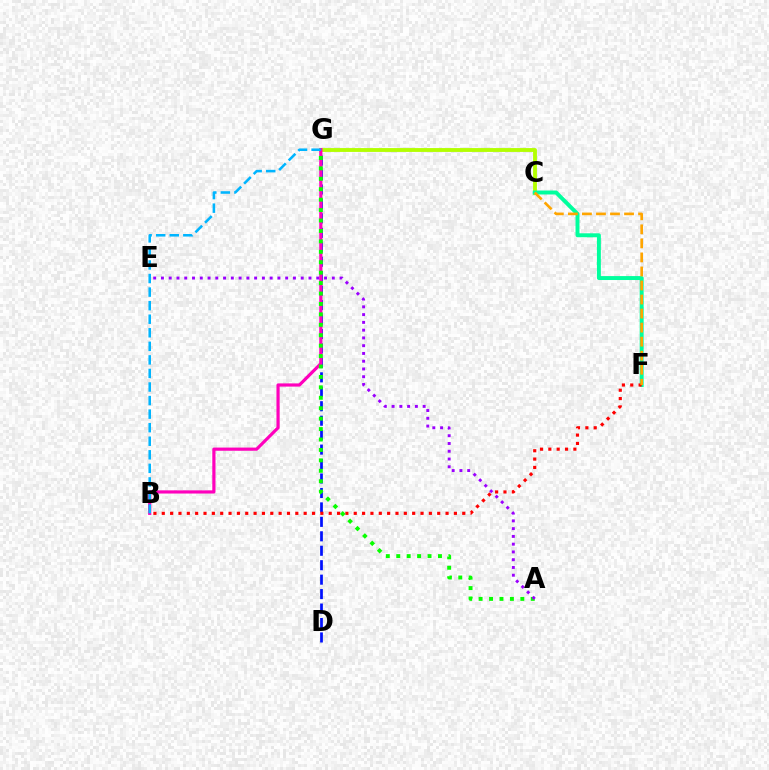{('D', 'G'): [{'color': '#0010ff', 'line_style': 'dashed', 'thickness': 1.96}], ('C', 'G'): [{'color': '#b3ff00', 'line_style': 'solid', 'thickness': 2.77}], ('B', 'G'): [{'color': '#ff00bd', 'line_style': 'solid', 'thickness': 2.29}, {'color': '#00b5ff', 'line_style': 'dashed', 'thickness': 1.84}], ('C', 'F'): [{'color': '#00ff9d', 'line_style': 'solid', 'thickness': 2.84}, {'color': '#ffa500', 'line_style': 'dashed', 'thickness': 1.91}], ('B', 'F'): [{'color': '#ff0000', 'line_style': 'dotted', 'thickness': 2.27}], ('A', 'G'): [{'color': '#08ff00', 'line_style': 'dotted', 'thickness': 2.83}], ('A', 'E'): [{'color': '#9b00ff', 'line_style': 'dotted', 'thickness': 2.11}]}